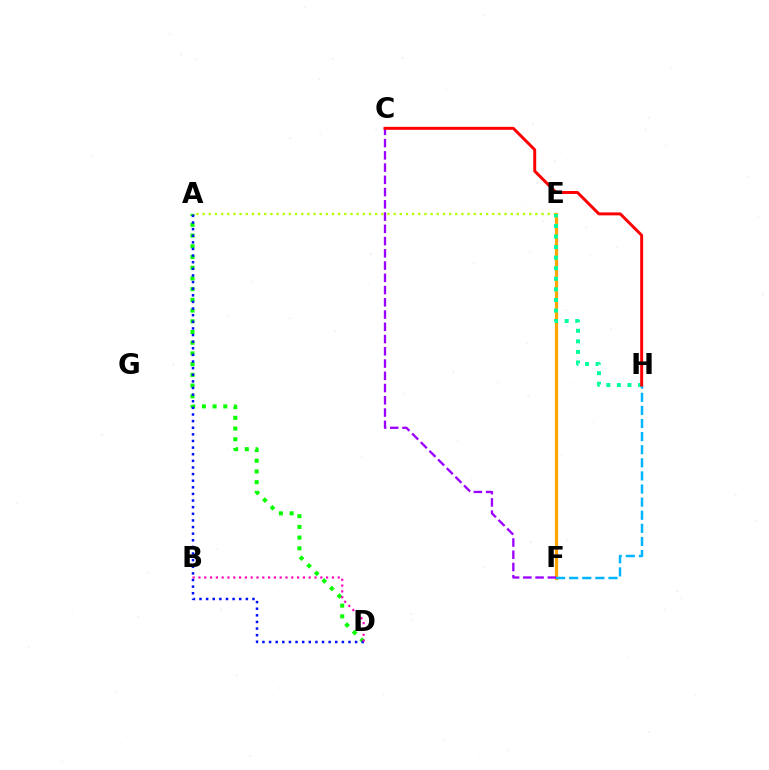{('A', 'E'): [{'color': '#b3ff00', 'line_style': 'dotted', 'thickness': 1.67}], ('E', 'F'): [{'color': '#ffa500', 'line_style': 'solid', 'thickness': 2.3}], ('C', 'F'): [{'color': '#9b00ff', 'line_style': 'dashed', 'thickness': 1.66}], ('A', 'D'): [{'color': '#08ff00', 'line_style': 'dotted', 'thickness': 2.91}, {'color': '#0010ff', 'line_style': 'dotted', 'thickness': 1.8}], ('E', 'H'): [{'color': '#00ff9d', 'line_style': 'dotted', 'thickness': 2.87}], ('F', 'H'): [{'color': '#00b5ff', 'line_style': 'dashed', 'thickness': 1.78}], ('B', 'D'): [{'color': '#ff00bd', 'line_style': 'dotted', 'thickness': 1.58}], ('C', 'H'): [{'color': '#ff0000', 'line_style': 'solid', 'thickness': 2.12}]}